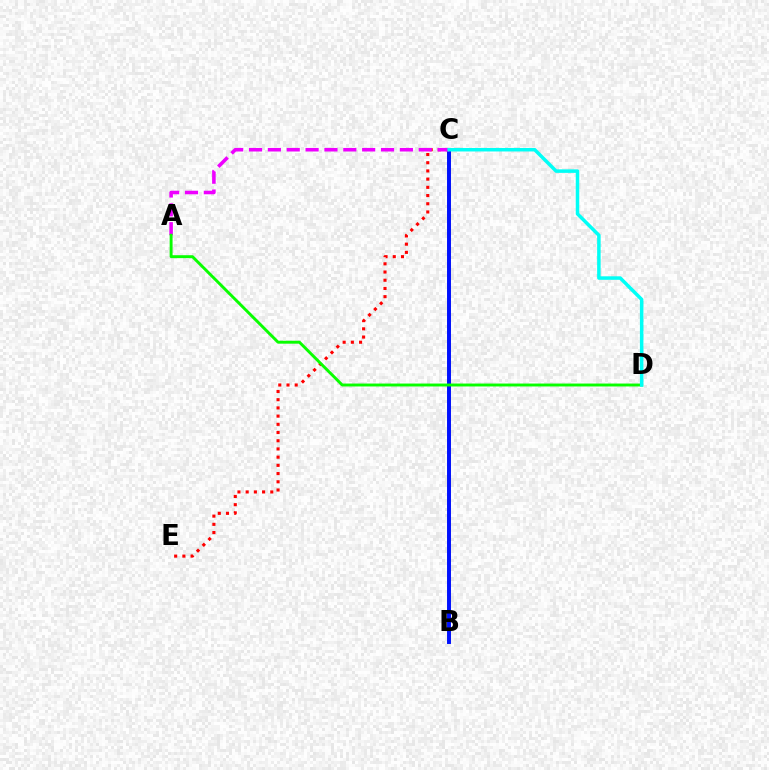{('C', 'E'): [{'color': '#ff0000', 'line_style': 'dotted', 'thickness': 2.23}], ('B', 'C'): [{'color': '#fcf500', 'line_style': 'dashed', 'thickness': 2.62}, {'color': '#0010ff', 'line_style': 'solid', 'thickness': 2.84}], ('A', 'C'): [{'color': '#ee00ff', 'line_style': 'dashed', 'thickness': 2.56}], ('A', 'D'): [{'color': '#08ff00', 'line_style': 'solid', 'thickness': 2.1}], ('C', 'D'): [{'color': '#00fff6', 'line_style': 'solid', 'thickness': 2.52}]}